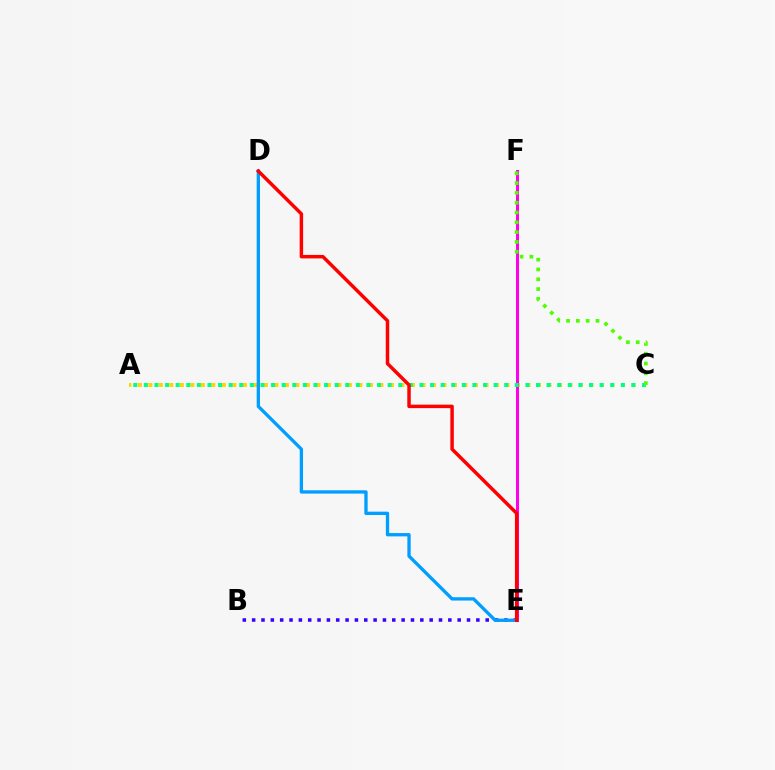{('B', 'E'): [{'color': '#3700ff', 'line_style': 'dotted', 'thickness': 2.54}], ('A', 'C'): [{'color': '#ffd500', 'line_style': 'dotted', 'thickness': 2.85}, {'color': '#00ff86', 'line_style': 'dotted', 'thickness': 2.88}], ('E', 'F'): [{'color': '#ff00ed', 'line_style': 'solid', 'thickness': 2.18}], ('D', 'E'): [{'color': '#009eff', 'line_style': 'solid', 'thickness': 2.38}, {'color': '#ff0000', 'line_style': 'solid', 'thickness': 2.5}], ('C', 'F'): [{'color': '#4fff00', 'line_style': 'dotted', 'thickness': 2.67}]}